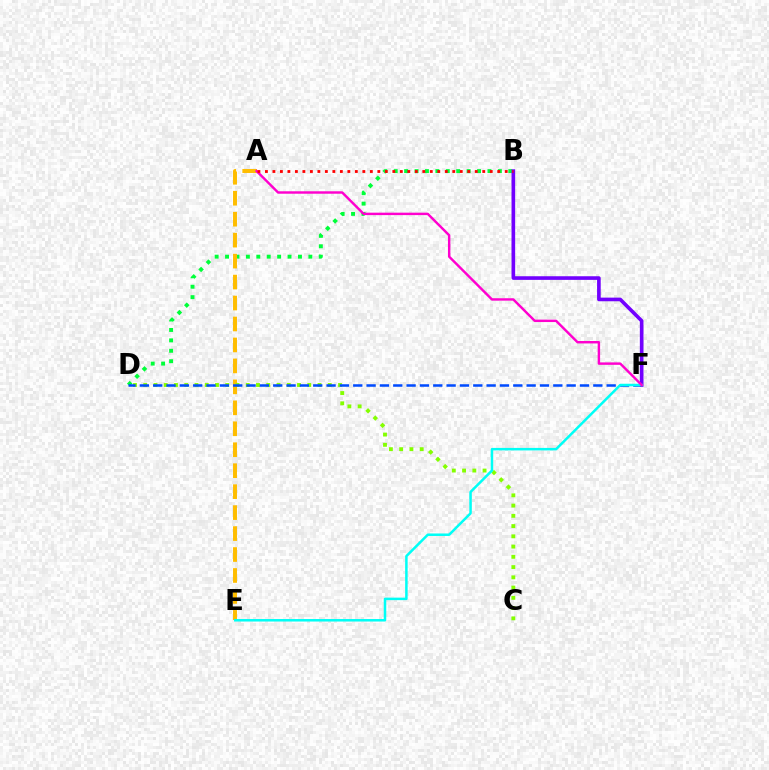{('B', 'D'): [{'color': '#00ff39', 'line_style': 'dotted', 'thickness': 2.83}], ('A', 'E'): [{'color': '#ffbd00', 'line_style': 'dashed', 'thickness': 2.85}], ('C', 'D'): [{'color': '#84ff00', 'line_style': 'dotted', 'thickness': 2.79}], ('D', 'F'): [{'color': '#004bff', 'line_style': 'dashed', 'thickness': 1.81}], ('B', 'F'): [{'color': '#7200ff', 'line_style': 'solid', 'thickness': 2.62}], ('E', 'F'): [{'color': '#00fff6', 'line_style': 'solid', 'thickness': 1.8}], ('A', 'F'): [{'color': '#ff00cf', 'line_style': 'solid', 'thickness': 1.75}], ('A', 'B'): [{'color': '#ff0000', 'line_style': 'dotted', 'thickness': 2.04}]}